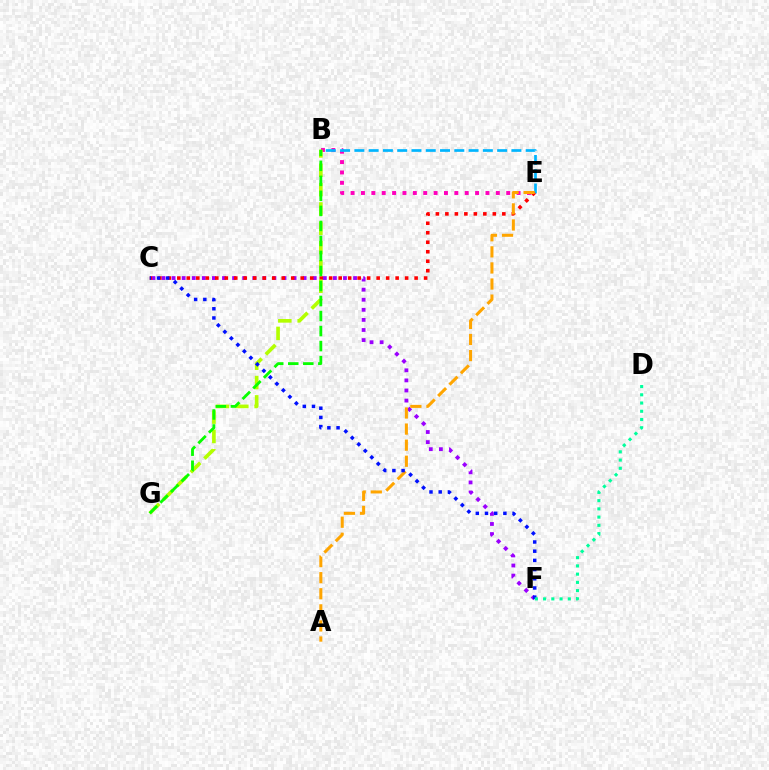{('B', 'E'): [{'color': '#ff00bd', 'line_style': 'dotted', 'thickness': 2.82}, {'color': '#00b5ff', 'line_style': 'dashed', 'thickness': 1.94}], ('C', 'F'): [{'color': '#9b00ff', 'line_style': 'dotted', 'thickness': 2.74}, {'color': '#0010ff', 'line_style': 'dotted', 'thickness': 2.5}], ('C', 'E'): [{'color': '#ff0000', 'line_style': 'dotted', 'thickness': 2.58}], ('B', 'G'): [{'color': '#b3ff00', 'line_style': 'dashed', 'thickness': 2.63}, {'color': '#08ff00', 'line_style': 'dashed', 'thickness': 2.04}], ('A', 'E'): [{'color': '#ffa500', 'line_style': 'dashed', 'thickness': 2.19}], ('D', 'F'): [{'color': '#00ff9d', 'line_style': 'dotted', 'thickness': 2.24}]}